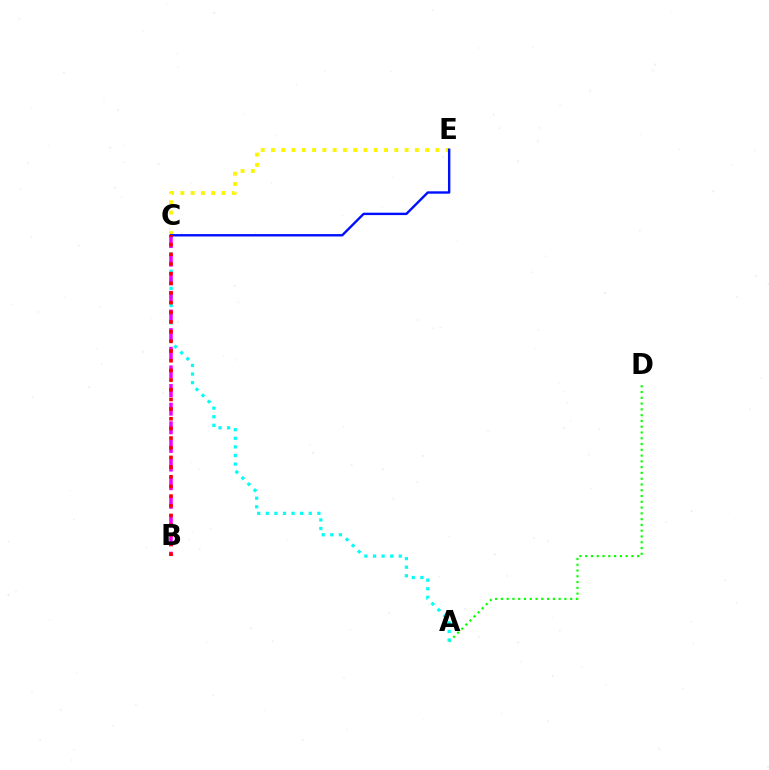{('A', 'D'): [{'color': '#08ff00', 'line_style': 'dotted', 'thickness': 1.57}], ('A', 'C'): [{'color': '#00fff6', 'line_style': 'dotted', 'thickness': 2.33}], ('C', 'E'): [{'color': '#fcf500', 'line_style': 'dotted', 'thickness': 2.79}, {'color': '#0010ff', 'line_style': 'solid', 'thickness': 1.72}], ('B', 'C'): [{'color': '#ee00ff', 'line_style': 'dashed', 'thickness': 2.53}, {'color': '#ff0000', 'line_style': 'dotted', 'thickness': 2.63}]}